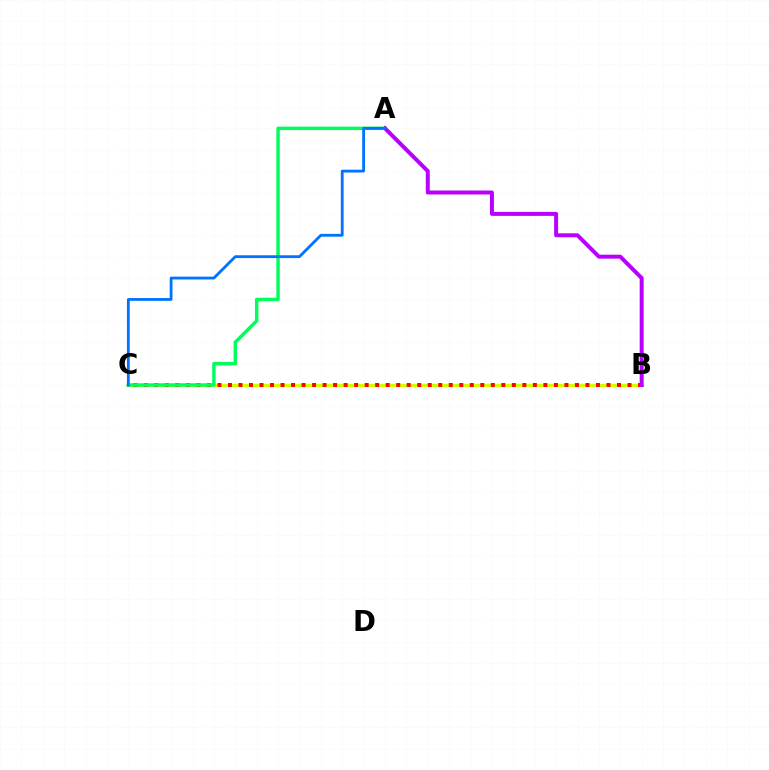{('B', 'C'): [{'color': '#d1ff00', 'line_style': 'solid', 'thickness': 2.4}, {'color': '#ff0000', 'line_style': 'dotted', 'thickness': 2.86}], ('A', 'C'): [{'color': '#00ff5c', 'line_style': 'solid', 'thickness': 2.48}, {'color': '#0074ff', 'line_style': 'solid', 'thickness': 2.03}], ('A', 'B'): [{'color': '#b900ff', 'line_style': 'solid', 'thickness': 2.86}]}